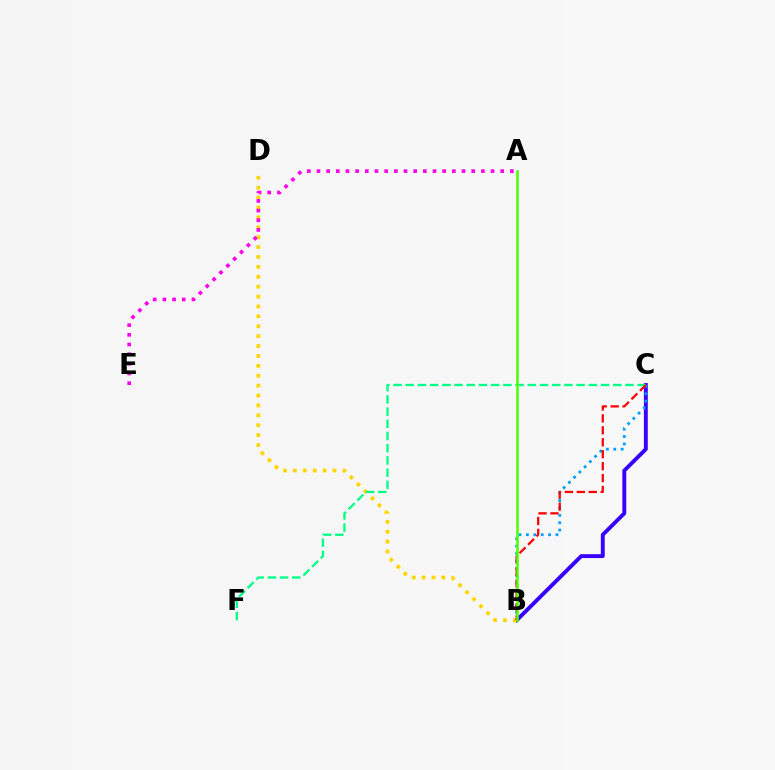{('B', 'C'): [{'color': '#3700ff', 'line_style': 'solid', 'thickness': 2.8}, {'color': '#009eff', 'line_style': 'dotted', 'thickness': 2.01}, {'color': '#ff0000', 'line_style': 'dashed', 'thickness': 1.62}], ('B', 'D'): [{'color': '#ffd500', 'line_style': 'dotted', 'thickness': 2.69}], ('A', 'E'): [{'color': '#ff00ed', 'line_style': 'dotted', 'thickness': 2.63}], ('C', 'F'): [{'color': '#00ff86', 'line_style': 'dashed', 'thickness': 1.66}], ('A', 'B'): [{'color': '#4fff00', 'line_style': 'solid', 'thickness': 1.82}]}